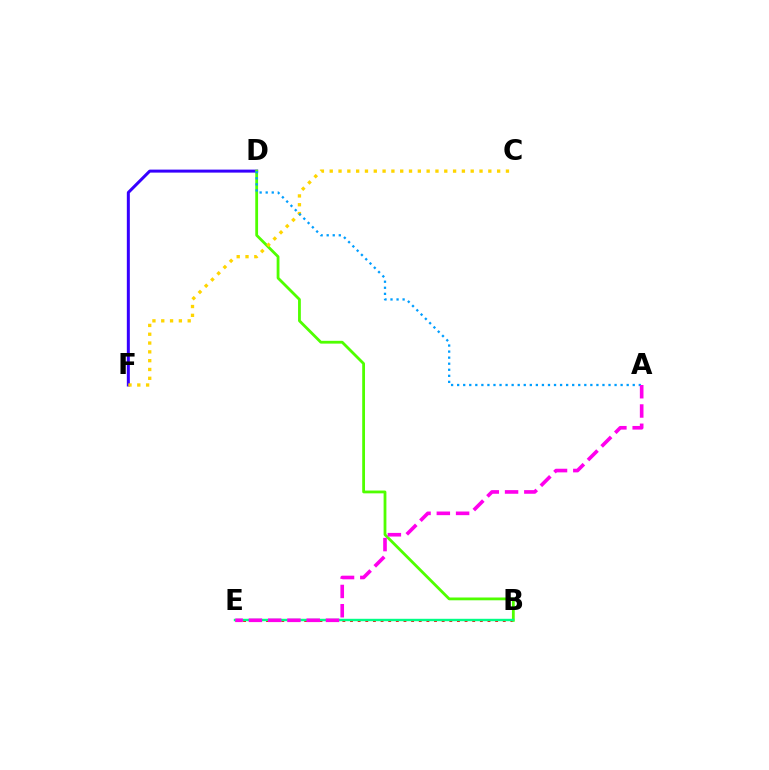{('B', 'E'): [{'color': '#ff0000', 'line_style': 'dotted', 'thickness': 2.08}, {'color': '#00ff86', 'line_style': 'solid', 'thickness': 1.74}], ('D', 'F'): [{'color': '#3700ff', 'line_style': 'solid', 'thickness': 2.16}], ('B', 'D'): [{'color': '#4fff00', 'line_style': 'solid', 'thickness': 2.01}], ('C', 'F'): [{'color': '#ffd500', 'line_style': 'dotted', 'thickness': 2.39}], ('A', 'D'): [{'color': '#009eff', 'line_style': 'dotted', 'thickness': 1.65}], ('A', 'E'): [{'color': '#ff00ed', 'line_style': 'dashed', 'thickness': 2.62}]}